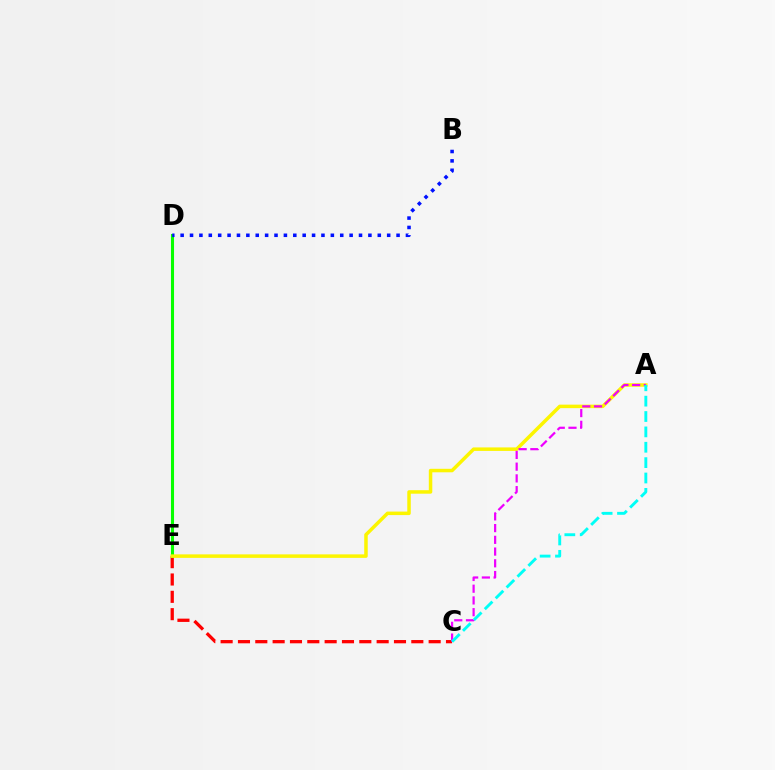{('C', 'E'): [{'color': '#ff0000', 'line_style': 'dashed', 'thickness': 2.35}], ('D', 'E'): [{'color': '#08ff00', 'line_style': 'solid', 'thickness': 2.21}], ('A', 'E'): [{'color': '#fcf500', 'line_style': 'solid', 'thickness': 2.52}], ('A', 'C'): [{'color': '#ee00ff', 'line_style': 'dashed', 'thickness': 1.59}, {'color': '#00fff6', 'line_style': 'dashed', 'thickness': 2.09}], ('B', 'D'): [{'color': '#0010ff', 'line_style': 'dotted', 'thickness': 2.55}]}